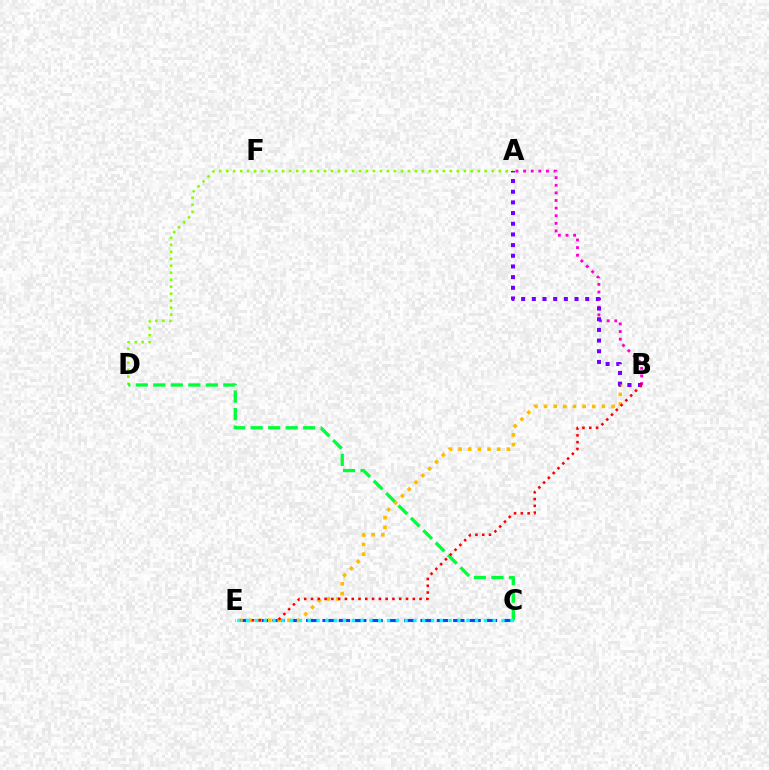{('A', 'D'): [{'color': '#84ff00', 'line_style': 'dotted', 'thickness': 1.9}], ('C', 'E'): [{'color': '#004bff', 'line_style': 'dashed', 'thickness': 2.22}, {'color': '#00fff6', 'line_style': 'dotted', 'thickness': 2.39}], ('B', 'E'): [{'color': '#ffbd00', 'line_style': 'dotted', 'thickness': 2.62}, {'color': '#ff0000', 'line_style': 'dotted', 'thickness': 1.84}], ('A', 'B'): [{'color': '#ff00cf', 'line_style': 'dotted', 'thickness': 2.07}, {'color': '#7200ff', 'line_style': 'dotted', 'thickness': 2.9}], ('C', 'D'): [{'color': '#00ff39', 'line_style': 'dashed', 'thickness': 2.38}]}